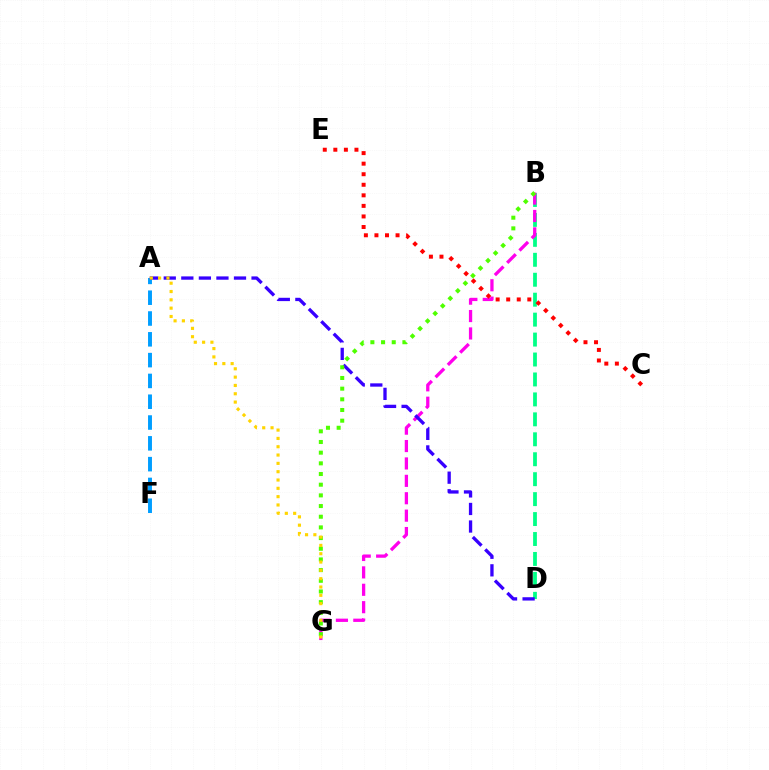{('A', 'F'): [{'color': '#009eff', 'line_style': 'dashed', 'thickness': 2.83}], ('B', 'D'): [{'color': '#00ff86', 'line_style': 'dashed', 'thickness': 2.71}], ('B', 'G'): [{'color': '#ff00ed', 'line_style': 'dashed', 'thickness': 2.36}, {'color': '#4fff00', 'line_style': 'dotted', 'thickness': 2.9}], ('A', 'D'): [{'color': '#3700ff', 'line_style': 'dashed', 'thickness': 2.39}], ('C', 'E'): [{'color': '#ff0000', 'line_style': 'dotted', 'thickness': 2.87}], ('A', 'G'): [{'color': '#ffd500', 'line_style': 'dotted', 'thickness': 2.26}]}